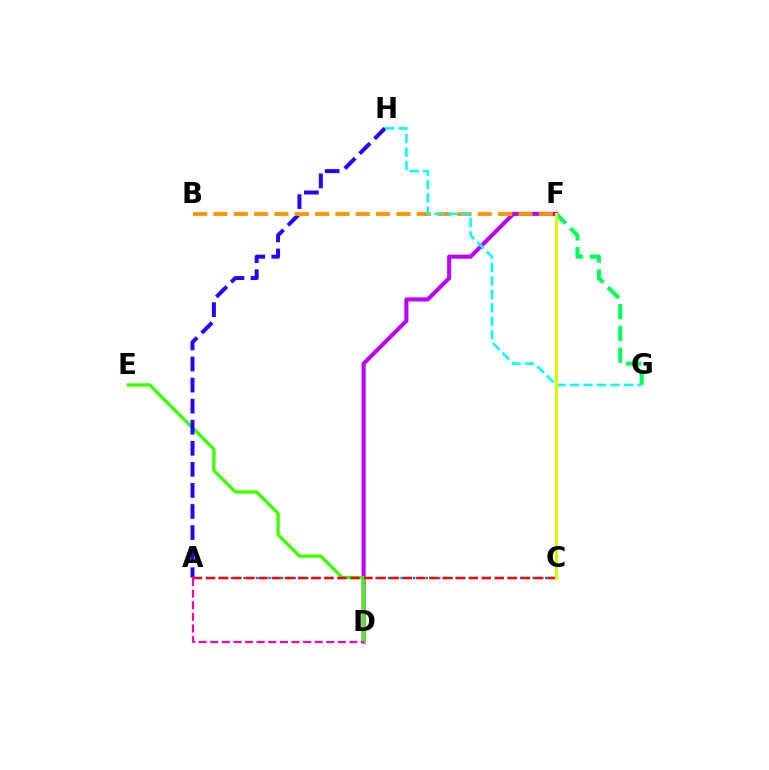{('A', 'C'): [{'color': '#0074ff', 'line_style': 'dotted', 'thickness': 1.71}, {'color': '#ff0000', 'line_style': 'dashed', 'thickness': 1.78}], ('D', 'F'): [{'color': '#b900ff', 'line_style': 'solid', 'thickness': 2.92}], ('D', 'E'): [{'color': '#3dff00', 'line_style': 'solid', 'thickness': 2.39}], ('A', 'H'): [{'color': '#2500ff', 'line_style': 'dashed', 'thickness': 2.86}], ('B', 'F'): [{'color': '#ff9400', 'line_style': 'dashed', 'thickness': 2.76}], ('F', 'G'): [{'color': '#00ff5c', 'line_style': 'dashed', 'thickness': 2.96}], ('G', 'H'): [{'color': '#00fff6', 'line_style': 'dashed', 'thickness': 1.83}], ('A', 'D'): [{'color': '#ff00ac', 'line_style': 'dashed', 'thickness': 1.58}], ('C', 'F'): [{'color': '#d1ff00', 'line_style': 'solid', 'thickness': 2.2}]}